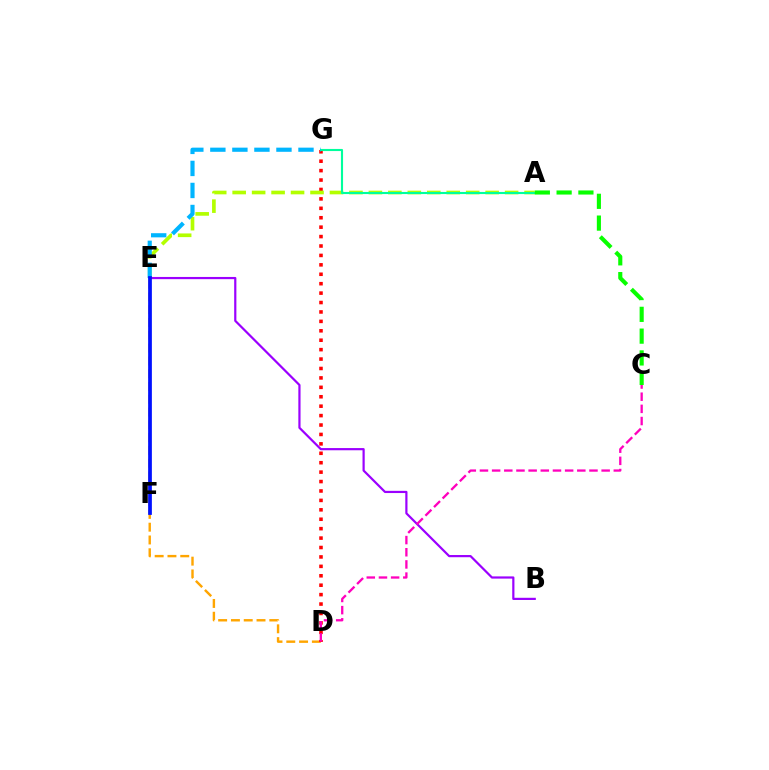{('D', 'E'): [{'color': '#ffa500', 'line_style': 'dashed', 'thickness': 1.74}], ('D', 'G'): [{'color': '#ff0000', 'line_style': 'dotted', 'thickness': 2.56}], ('A', 'E'): [{'color': '#b3ff00', 'line_style': 'dashed', 'thickness': 2.64}], ('A', 'G'): [{'color': '#00ff9d', 'line_style': 'solid', 'thickness': 1.52}], ('E', 'G'): [{'color': '#00b5ff', 'line_style': 'dashed', 'thickness': 2.99}], ('B', 'E'): [{'color': '#9b00ff', 'line_style': 'solid', 'thickness': 1.58}], ('A', 'C'): [{'color': '#08ff00', 'line_style': 'dashed', 'thickness': 2.96}], ('C', 'D'): [{'color': '#ff00bd', 'line_style': 'dashed', 'thickness': 1.65}], ('E', 'F'): [{'color': '#0010ff', 'line_style': 'solid', 'thickness': 2.69}]}